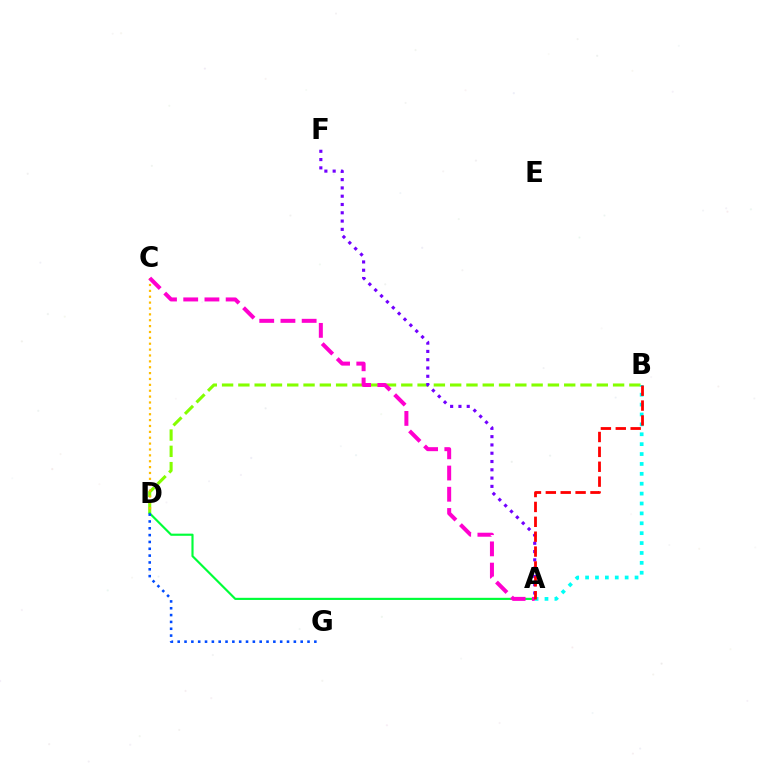{('B', 'D'): [{'color': '#84ff00', 'line_style': 'dashed', 'thickness': 2.21}], ('C', 'D'): [{'color': '#ffbd00', 'line_style': 'dotted', 'thickness': 1.6}], ('A', 'D'): [{'color': '#00ff39', 'line_style': 'solid', 'thickness': 1.55}], ('A', 'B'): [{'color': '#00fff6', 'line_style': 'dotted', 'thickness': 2.69}, {'color': '#ff0000', 'line_style': 'dashed', 'thickness': 2.02}], ('A', 'F'): [{'color': '#7200ff', 'line_style': 'dotted', 'thickness': 2.25}], ('A', 'C'): [{'color': '#ff00cf', 'line_style': 'dashed', 'thickness': 2.88}], ('D', 'G'): [{'color': '#004bff', 'line_style': 'dotted', 'thickness': 1.86}]}